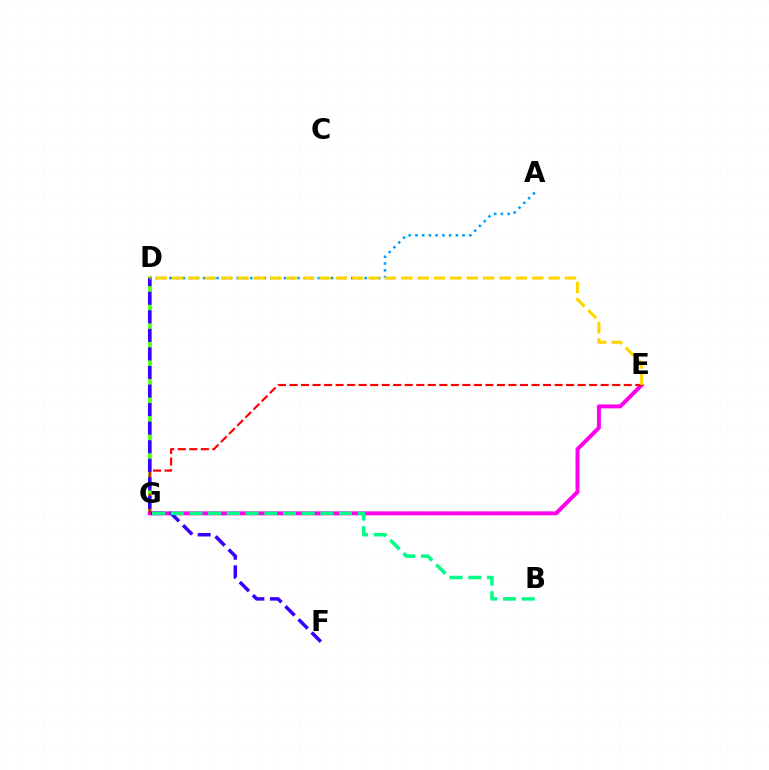{('D', 'G'): [{'color': '#4fff00', 'line_style': 'solid', 'thickness': 2.62}], ('E', 'G'): [{'color': '#ff00ed', 'line_style': 'solid', 'thickness': 2.85}, {'color': '#ff0000', 'line_style': 'dashed', 'thickness': 1.57}], ('A', 'D'): [{'color': '#009eff', 'line_style': 'dotted', 'thickness': 1.83}], ('D', 'F'): [{'color': '#3700ff', 'line_style': 'dashed', 'thickness': 2.52}], ('D', 'E'): [{'color': '#ffd500', 'line_style': 'dashed', 'thickness': 2.22}], ('B', 'G'): [{'color': '#00ff86', 'line_style': 'dashed', 'thickness': 2.54}]}